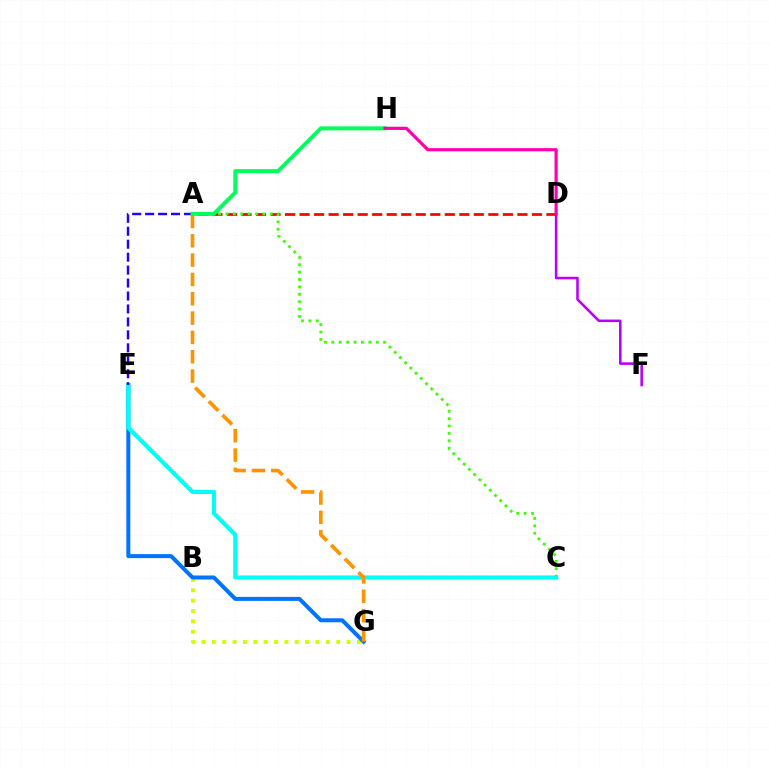{('B', 'G'): [{'color': '#d1ff00', 'line_style': 'dotted', 'thickness': 2.82}], ('D', 'F'): [{'color': '#b900ff', 'line_style': 'solid', 'thickness': 1.84}], ('E', 'G'): [{'color': '#0074ff', 'line_style': 'solid', 'thickness': 2.88}], ('A', 'D'): [{'color': '#ff0000', 'line_style': 'dashed', 'thickness': 1.97}], ('A', 'C'): [{'color': '#3dff00', 'line_style': 'dotted', 'thickness': 2.01}], ('C', 'E'): [{'color': '#00fff6', 'line_style': 'solid', 'thickness': 2.97}], ('A', 'E'): [{'color': '#2500ff', 'line_style': 'dashed', 'thickness': 1.76}], ('A', 'G'): [{'color': '#ff9400', 'line_style': 'dashed', 'thickness': 2.63}], ('A', 'H'): [{'color': '#00ff5c', 'line_style': 'solid', 'thickness': 2.85}], ('D', 'H'): [{'color': '#ff00ac', 'line_style': 'solid', 'thickness': 2.29}]}